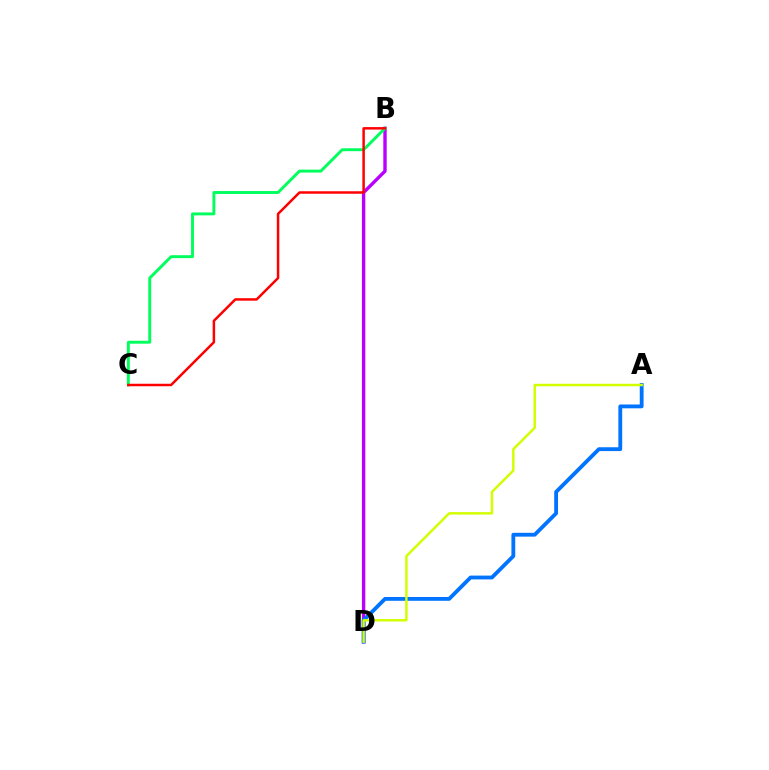{('B', 'D'): [{'color': '#b900ff', 'line_style': 'solid', 'thickness': 2.43}], ('A', 'D'): [{'color': '#0074ff', 'line_style': 'solid', 'thickness': 2.75}, {'color': '#d1ff00', 'line_style': 'solid', 'thickness': 1.77}], ('B', 'C'): [{'color': '#00ff5c', 'line_style': 'solid', 'thickness': 2.1}, {'color': '#ff0000', 'line_style': 'solid', 'thickness': 1.79}]}